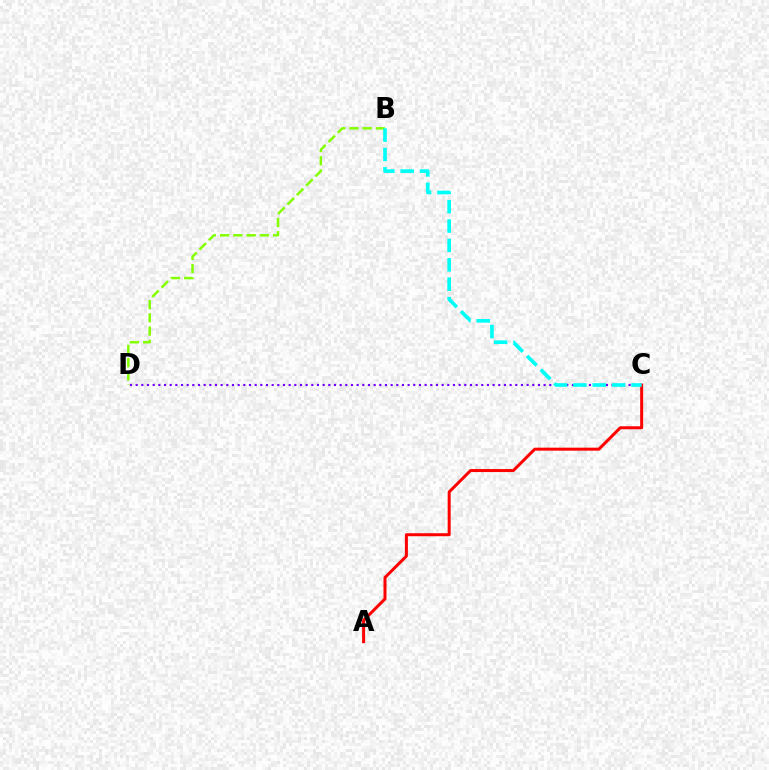{('B', 'D'): [{'color': '#84ff00', 'line_style': 'dashed', 'thickness': 1.8}], ('C', 'D'): [{'color': '#7200ff', 'line_style': 'dotted', 'thickness': 1.54}], ('A', 'C'): [{'color': '#ff0000', 'line_style': 'solid', 'thickness': 2.16}], ('B', 'C'): [{'color': '#00fff6', 'line_style': 'dashed', 'thickness': 2.63}]}